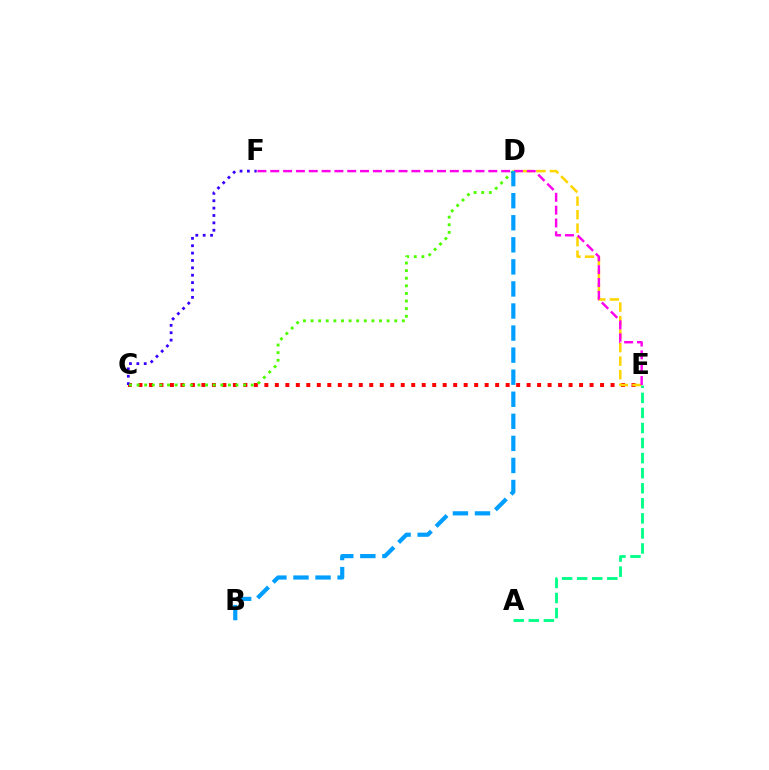{('C', 'E'): [{'color': '#ff0000', 'line_style': 'dotted', 'thickness': 2.85}], ('C', 'F'): [{'color': '#3700ff', 'line_style': 'dotted', 'thickness': 2.0}], ('C', 'D'): [{'color': '#4fff00', 'line_style': 'dotted', 'thickness': 2.07}], ('D', 'E'): [{'color': '#ffd500', 'line_style': 'dashed', 'thickness': 1.84}], ('E', 'F'): [{'color': '#ff00ed', 'line_style': 'dashed', 'thickness': 1.74}], ('A', 'E'): [{'color': '#00ff86', 'line_style': 'dashed', 'thickness': 2.05}], ('B', 'D'): [{'color': '#009eff', 'line_style': 'dashed', 'thickness': 3.0}]}